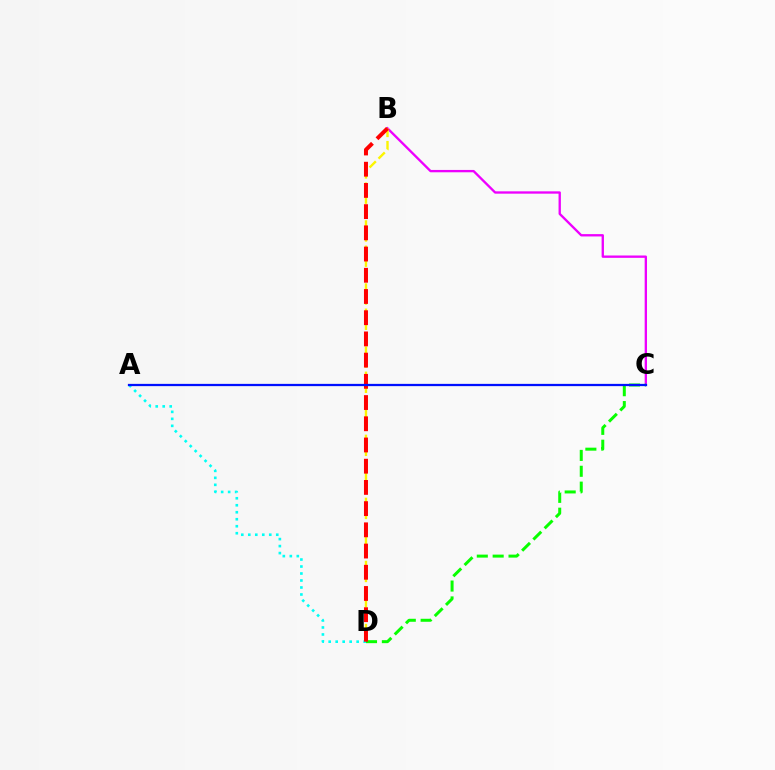{('B', 'C'): [{'color': '#ee00ff', 'line_style': 'solid', 'thickness': 1.68}], ('B', 'D'): [{'color': '#fcf500', 'line_style': 'dashed', 'thickness': 1.71}, {'color': '#ff0000', 'line_style': 'dashed', 'thickness': 2.88}], ('A', 'D'): [{'color': '#00fff6', 'line_style': 'dotted', 'thickness': 1.9}], ('C', 'D'): [{'color': '#08ff00', 'line_style': 'dashed', 'thickness': 2.16}], ('A', 'C'): [{'color': '#0010ff', 'line_style': 'solid', 'thickness': 1.63}]}